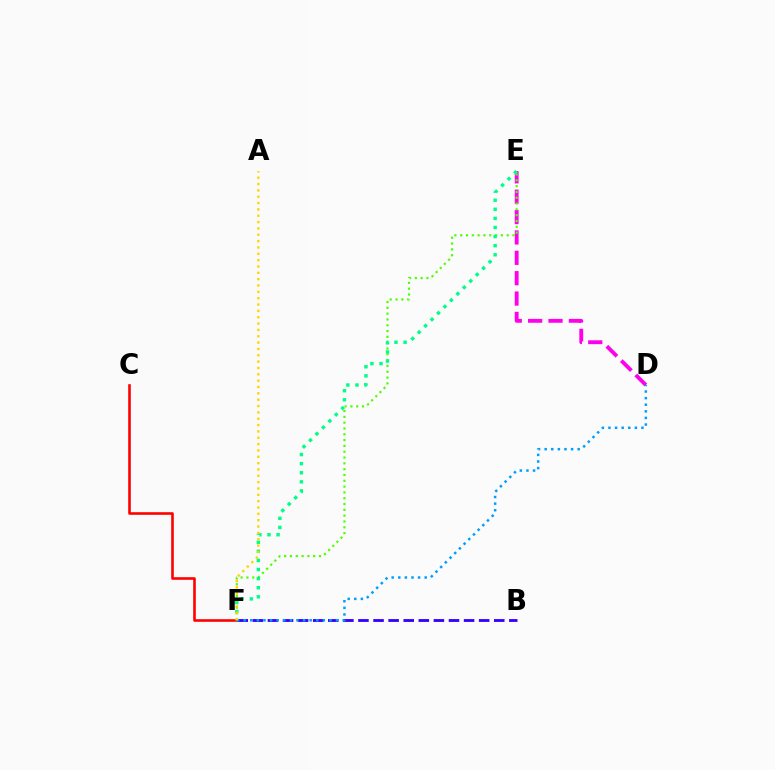{('C', 'F'): [{'color': '#ff0000', 'line_style': 'solid', 'thickness': 1.88}], ('B', 'F'): [{'color': '#3700ff', 'line_style': 'dashed', 'thickness': 2.05}], ('D', 'E'): [{'color': '#ff00ed', 'line_style': 'dashed', 'thickness': 2.77}], ('E', 'F'): [{'color': '#4fff00', 'line_style': 'dotted', 'thickness': 1.58}, {'color': '#00ff86', 'line_style': 'dotted', 'thickness': 2.47}], ('D', 'F'): [{'color': '#009eff', 'line_style': 'dotted', 'thickness': 1.79}], ('A', 'F'): [{'color': '#ffd500', 'line_style': 'dotted', 'thickness': 1.72}]}